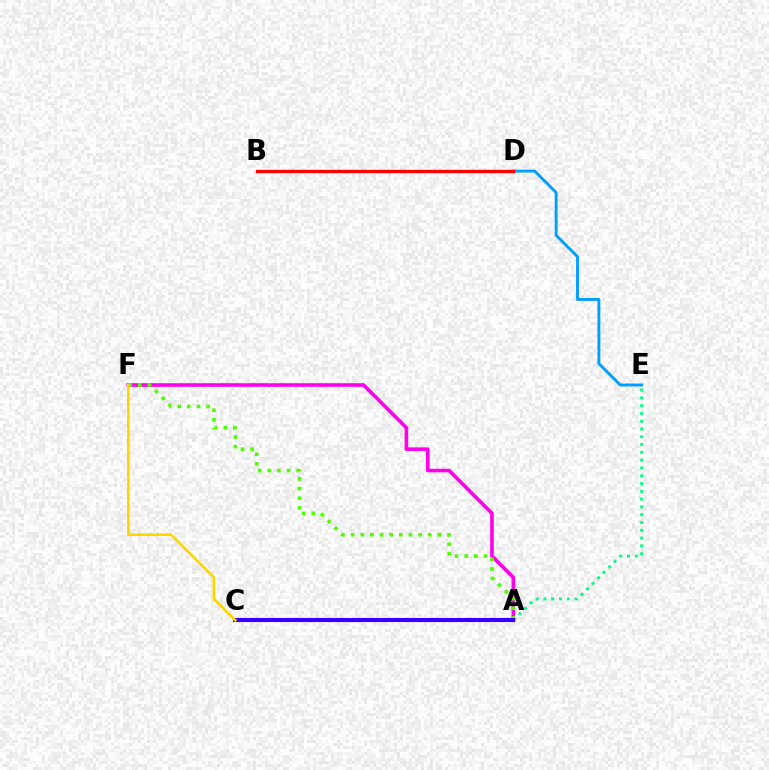{('D', 'E'): [{'color': '#009eff', 'line_style': 'solid', 'thickness': 2.08}], ('A', 'E'): [{'color': '#00ff86', 'line_style': 'dotted', 'thickness': 2.12}], ('A', 'F'): [{'color': '#ff00ed', 'line_style': 'solid', 'thickness': 2.59}, {'color': '#4fff00', 'line_style': 'dotted', 'thickness': 2.62}], ('A', 'C'): [{'color': '#3700ff', 'line_style': 'solid', 'thickness': 2.97}], ('B', 'D'): [{'color': '#ff0000', 'line_style': 'solid', 'thickness': 2.4}], ('C', 'F'): [{'color': '#ffd500', 'line_style': 'solid', 'thickness': 1.89}]}